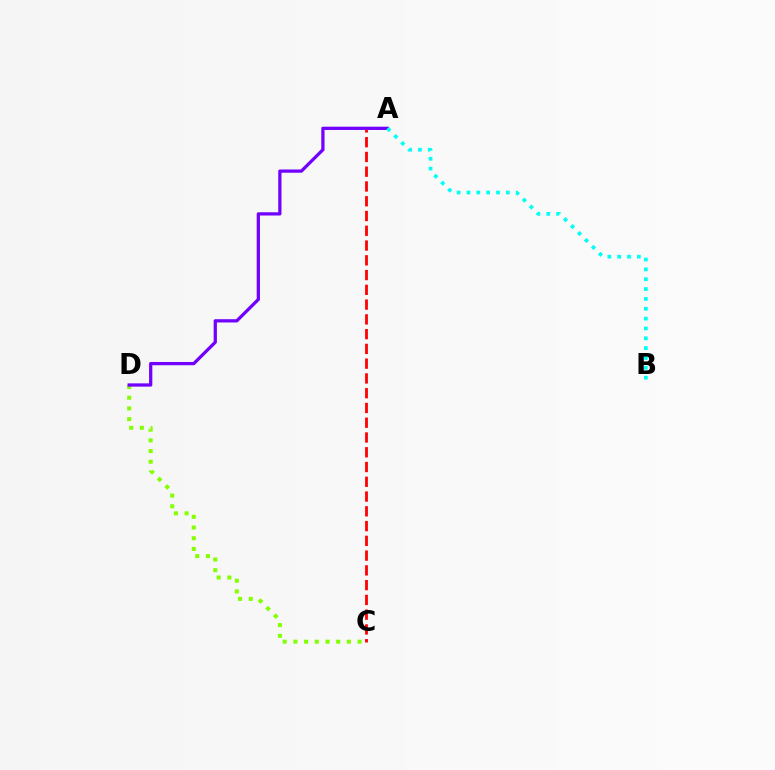{('C', 'D'): [{'color': '#84ff00', 'line_style': 'dotted', 'thickness': 2.91}], ('A', 'C'): [{'color': '#ff0000', 'line_style': 'dashed', 'thickness': 2.01}], ('A', 'D'): [{'color': '#7200ff', 'line_style': 'solid', 'thickness': 2.34}], ('A', 'B'): [{'color': '#00fff6', 'line_style': 'dotted', 'thickness': 2.67}]}